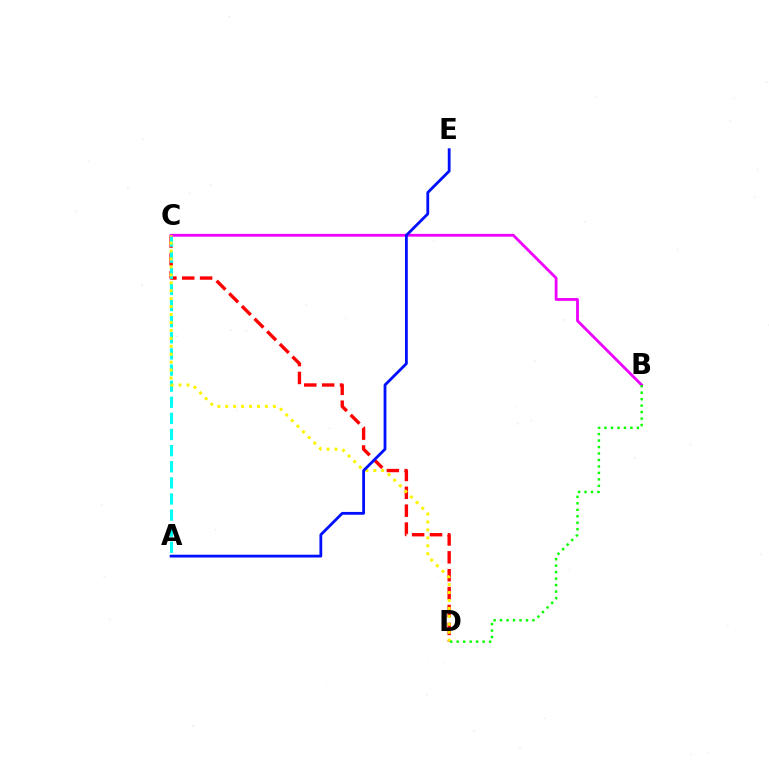{('C', 'D'): [{'color': '#ff0000', 'line_style': 'dashed', 'thickness': 2.43}, {'color': '#fcf500', 'line_style': 'dotted', 'thickness': 2.16}], ('A', 'C'): [{'color': '#00fff6', 'line_style': 'dashed', 'thickness': 2.19}], ('B', 'C'): [{'color': '#ee00ff', 'line_style': 'solid', 'thickness': 2.01}], ('B', 'D'): [{'color': '#08ff00', 'line_style': 'dotted', 'thickness': 1.76}], ('A', 'E'): [{'color': '#0010ff', 'line_style': 'solid', 'thickness': 2.02}]}